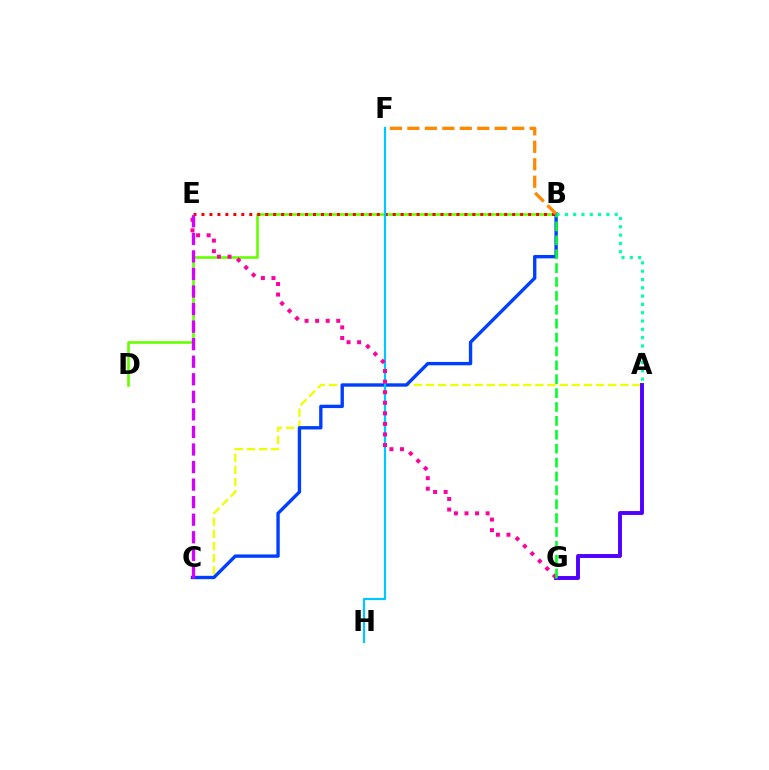{('A', 'C'): [{'color': '#eeff00', 'line_style': 'dashed', 'thickness': 1.65}], ('B', 'D'): [{'color': '#66ff00', 'line_style': 'solid', 'thickness': 1.9}], ('B', 'E'): [{'color': '#ff0000', 'line_style': 'dotted', 'thickness': 2.16}], ('B', 'C'): [{'color': '#003fff', 'line_style': 'solid', 'thickness': 2.42}], ('B', 'F'): [{'color': '#ff8800', 'line_style': 'dashed', 'thickness': 2.37}], ('A', 'G'): [{'color': '#4f00ff', 'line_style': 'solid', 'thickness': 2.82}], ('A', 'B'): [{'color': '#00ffaf', 'line_style': 'dotted', 'thickness': 2.26}], ('F', 'H'): [{'color': '#00c7ff', 'line_style': 'solid', 'thickness': 1.58}], ('E', 'G'): [{'color': '#ff00a0', 'line_style': 'dotted', 'thickness': 2.87}], ('B', 'G'): [{'color': '#00ff27', 'line_style': 'dashed', 'thickness': 1.89}], ('C', 'E'): [{'color': '#d600ff', 'line_style': 'dashed', 'thickness': 2.38}]}